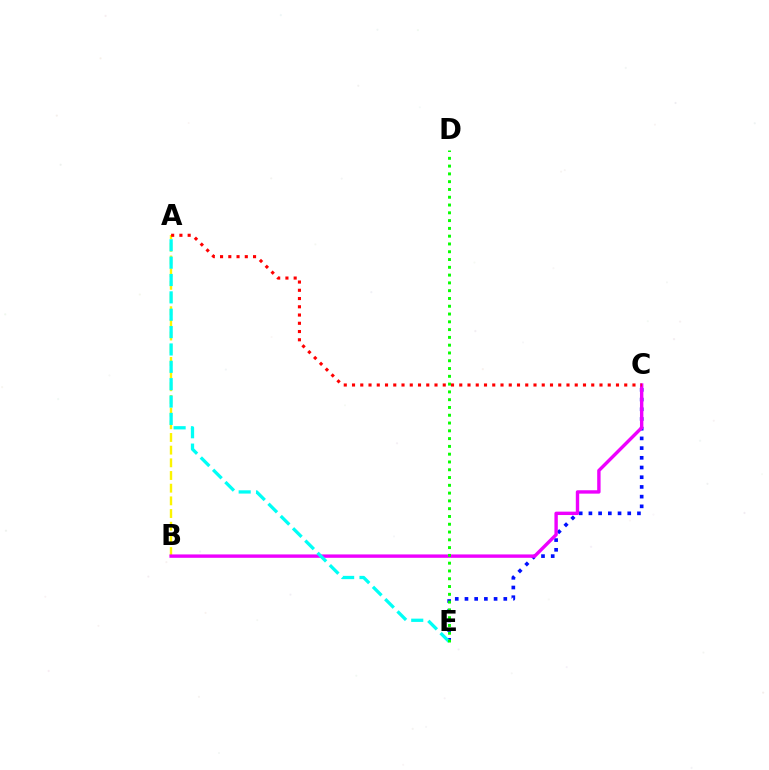{('C', 'E'): [{'color': '#0010ff', 'line_style': 'dotted', 'thickness': 2.64}], ('A', 'B'): [{'color': '#fcf500', 'line_style': 'dashed', 'thickness': 1.72}], ('B', 'C'): [{'color': '#ee00ff', 'line_style': 'solid', 'thickness': 2.44}], ('A', 'E'): [{'color': '#00fff6', 'line_style': 'dashed', 'thickness': 2.36}], ('D', 'E'): [{'color': '#08ff00', 'line_style': 'dotted', 'thickness': 2.12}], ('A', 'C'): [{'color': '#ff0000', 'line_style': 'dotted', 'thickness': 2.24}]}